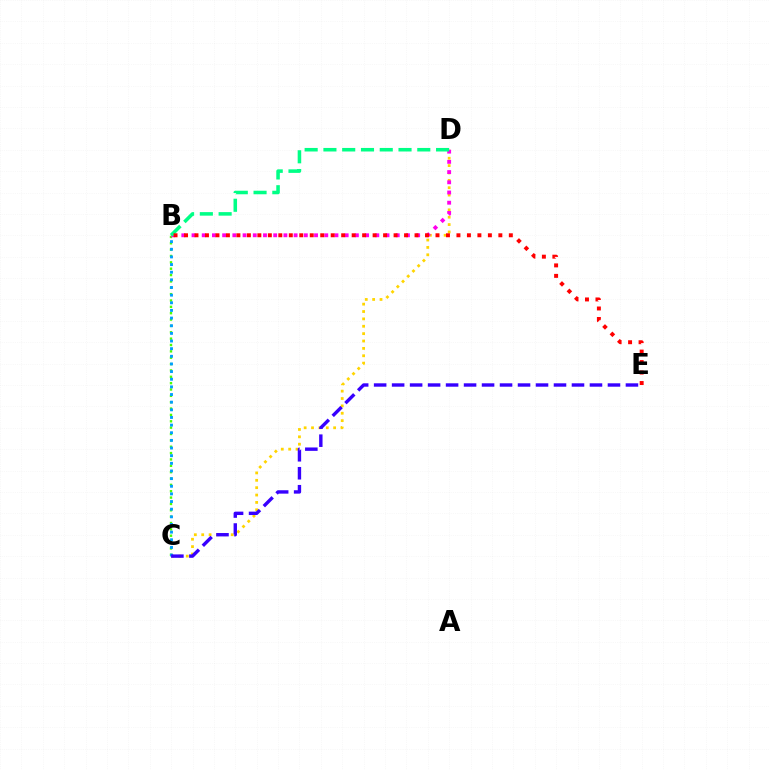{('B', 'C'): [{'color': '#4fff00', 'line_style': 'dotted', 'thickness': 1.73}, {'color': '#009eff', 'line_style': 'dotted', 'thickness': 2.08}], ('C', 'D'): [{'color': '#ffd500', 'line_style': 'dotted', 'thickness': 2.0}], ('B', 'D'): [{'color': '#ff00ed', 'line_style': 'dotted', 'thickness': 2.77}, {'color': '#00ff86', 'line_style': 'dashed', 'thickness': 2.55}], ('C', 'E'): [{'color': '#3700ff', 'line_style': 'dashed', 'thickness': 2.44}], ('B', 'E'): [{'color': '#ff0000', 'line_style': 'dotted', 'thickness': 2.85}]}